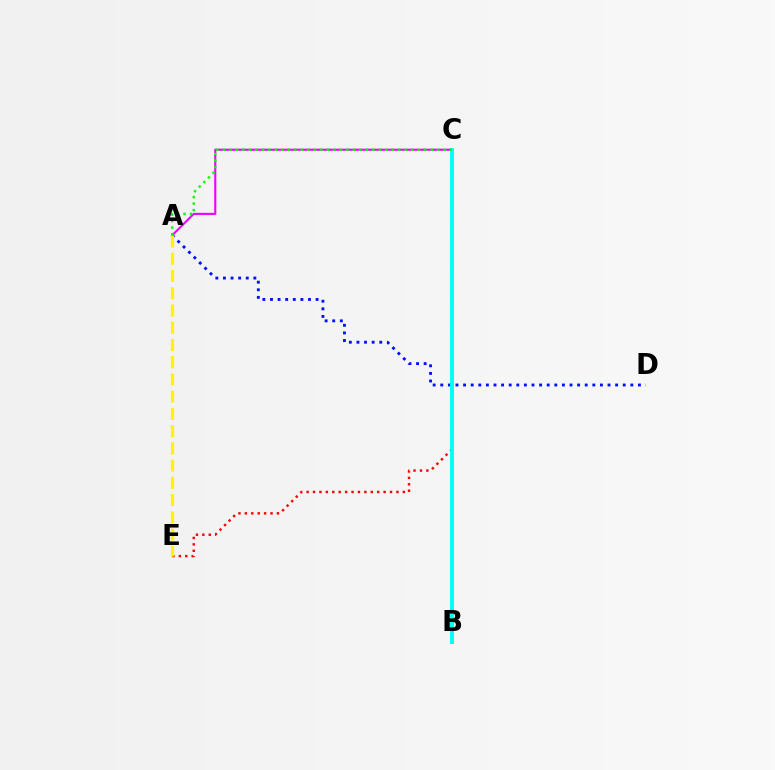{('A', 'D'): [{'color': '#0010ff', 'line_style': 'dotted', 'thickness': 2.07}], ('A', 'C'): [{'color': '#ee00ff', 'line_style': 'solid', 'thickness': 1.51}, {'color': '#08ff00', 'line_style': 'dotted', 'thickness': 1.77}], ('C', 'E'): [{'color': '#ff0000', 'line_style': 'dotted', 'thickness': 1.74}], ('B', 'C'): [{'color': '#00fff6', 'line_style': 'solid', 'thickness': 2.79}], ('A', 'E'): [{'color': '#fcf500', 'line_style': 'dashed', 'thickness': 2.34}]}